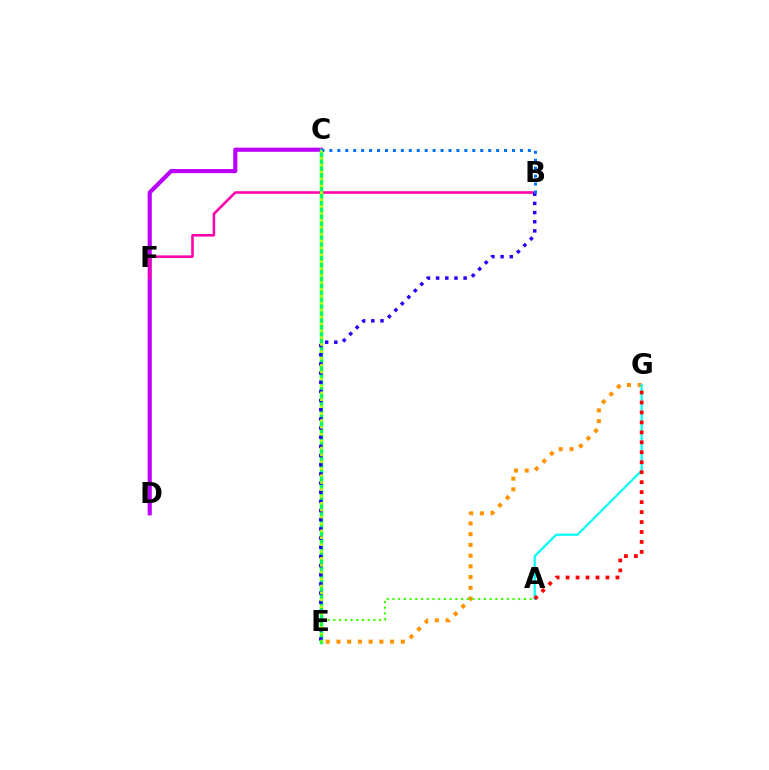{('C', 'D'): [{'color': '#b900ff', 'line_style': 'solid', 'thickness': 2.97}], ('B', 'F'): [{'color': '#ff00ac', 'line_style': 'solid', 'thickness': 1.86}], ('C', 'E'): [{'color': '#00ff5c', 'line_style': 'solid', 'thickness': 2.46}, {'color': '#d1ff00', 'line_style': 'dotted', 'thickness': 1.87}], ('E', 'G'): [{'color': '#ff9400', 'line_style': 'dotted', 'thickness': 2.91}], ('B', 'E'): [{'color': '#2500ff', 'line_style': 'dotted', 'thickness': 2.49}], ('B', 'C'): [{'color': '#0074ff', 'line_style': 'dotted', 'thickness': 2.16}], ('A', 'G'): [{'color': '#00fff6', 'line_style': 'solid', 'thickness': 1.58}, {'color': '#ff0000', 'line_style': 'dotted', 'thickness': 2.71}], ('A', 'E'): [{'color': '#3dff00', 'line_style': 'dotted', 'thickness': 1.55}]}